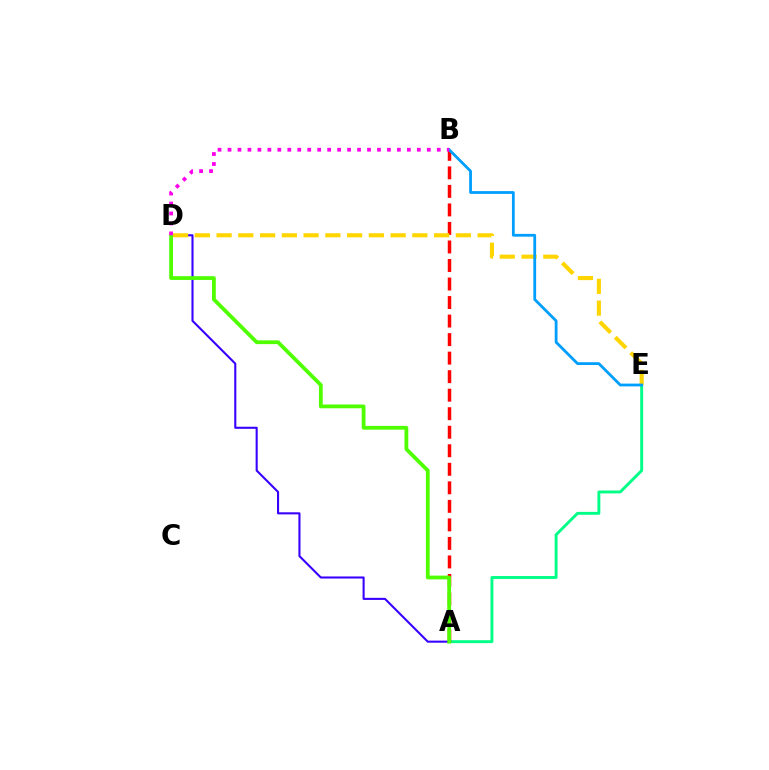{('A', 'E'): [{'color': '#00ff86', 'line_style': 'solid', 'thickness': 2.1}], ('A', 'D'): [{'color': '#3700ff', 'line_style': 'solid', 'thickness': 1.5}, {'color': '#4fff00', 'line_style': 'solid', 'thickness': 2.72}], ('A', 'B'): [{'color': '#ff0000', 'line_style': 'dashed', 'thickness': 2.52}], ('D', 'E'): [{'color': '#ffd500', 'line_style': 'dashed', 'thickness': 2.96}], ('B', 'E'): [{'color': '#009eff', 'line_style': 'solid', 'thickness': 2.0}], ('B', 'D'): [{'color': '#ff00ed', 'line_style': 'dotted', 'thickness': 2.71}]}